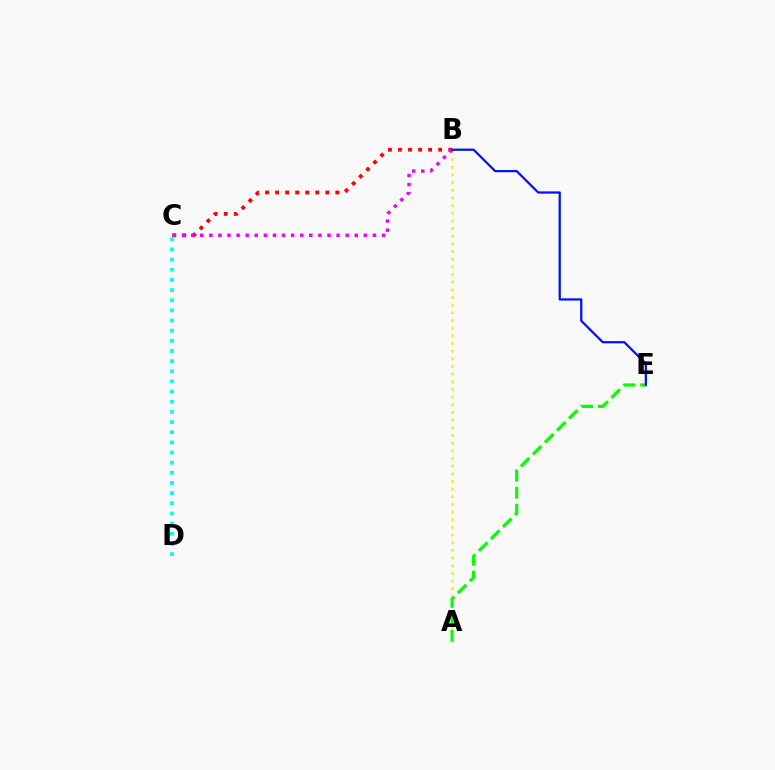{('A', 'B'): [{'color': '#fcf500', 'line_style': 'dotted', 'thickness': 2.08}], ('B', 'C'): [{'color': '#ff0000', 'line_style': 'dotted', 'thickness': 2.73}, {'color': '#ee00ff', 'line_style': 'dotted', 'thickness': 2.47}], ('C', 'D'): [{'color': '#00fff6', 'line_style': 'dotted', 'thickness': 2.76}], ('A', 'E'): [{'color': '#08ff00', 'line_style': 'dashed', 'thickness': 2.31}], ('B', 'E'): [{'color': '#0010ff', 'line_style': 'solid', 'thickness': 1.61}]}